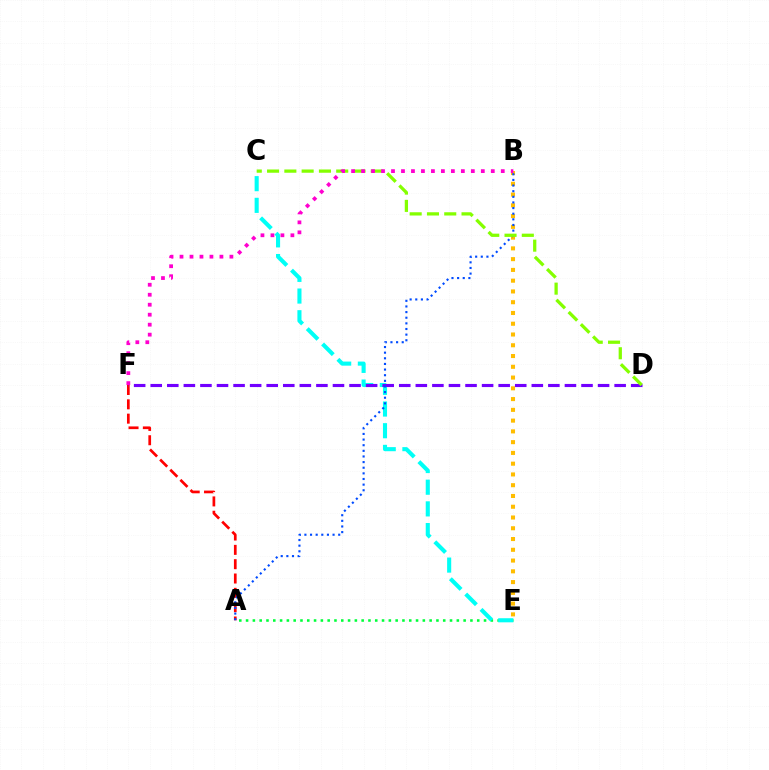{('A', 'E'): [{'color': '#00ff39', 'line_style': 'dotted', 'thickness': 1.85}], ('C', 'E'): [{'color': '#00fff6', 'line_style': 'dashed', 'thickness': 2.95}], ('A', 'F'): [{'color': '#ff0000', 'line_style': 'dashed', 'thickness': 1.95}], ('B', 'E'): [{'color': '#ffbd00', 'line_style': 'dotted', 'thickness': 2.92}], ('D', 'F'): [{'color': '#7200ff', 'line_style': 'dashed', 'thickness': 2.25}], ('A', 'B'): [{'color': '#004bff', 'line_style': 'dotted', 'thickness': 1.53}], ('C', 'D'): [{'color': '#84ff00', 'line_style': 'dashed', 'thickness': 2.35}], ('B', 'F'): [{'color': '#ff00cf', 'line_style': 'dotted', 'thickness': 2.71}]}